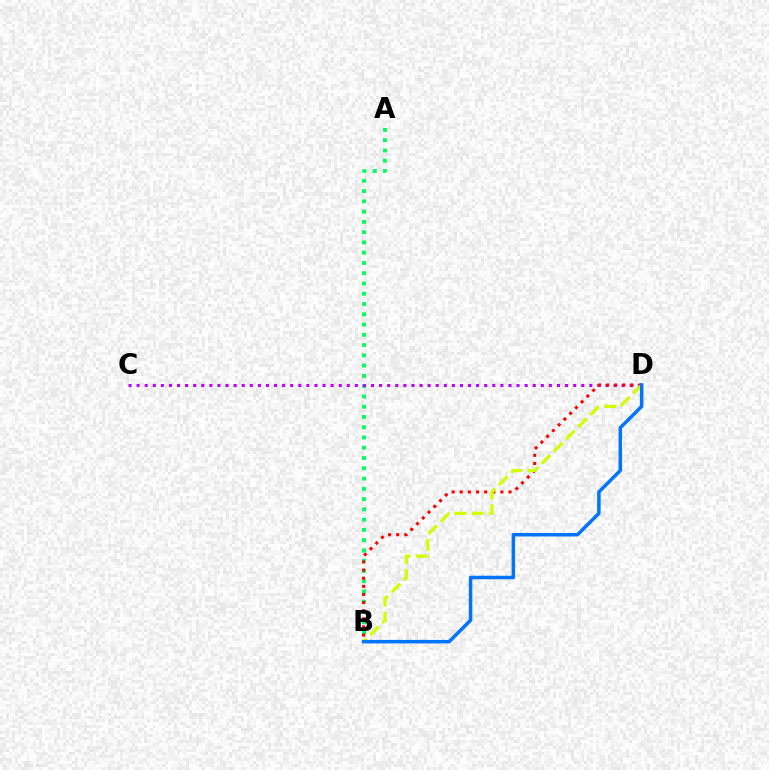{('A', 'B'): [{'color': '#00ff5c', 'line_style': 'dotted', 'thickness': 2.79}], ('C', 'D'): [{'color': '#b900ff', 'line_style': 'dotted', 'thickness': 2.2}], ('B', 'D'): [{'color': '#ff0000', 'line_style': 'dotted', 'thickness': 2.21}, {'color': '#d1ff00', 'line_style': 'dashed', 'thickness': 2.34}, {'color': '#0074ff', 'line_style': 'solid', 'thickness': 2.52}]}